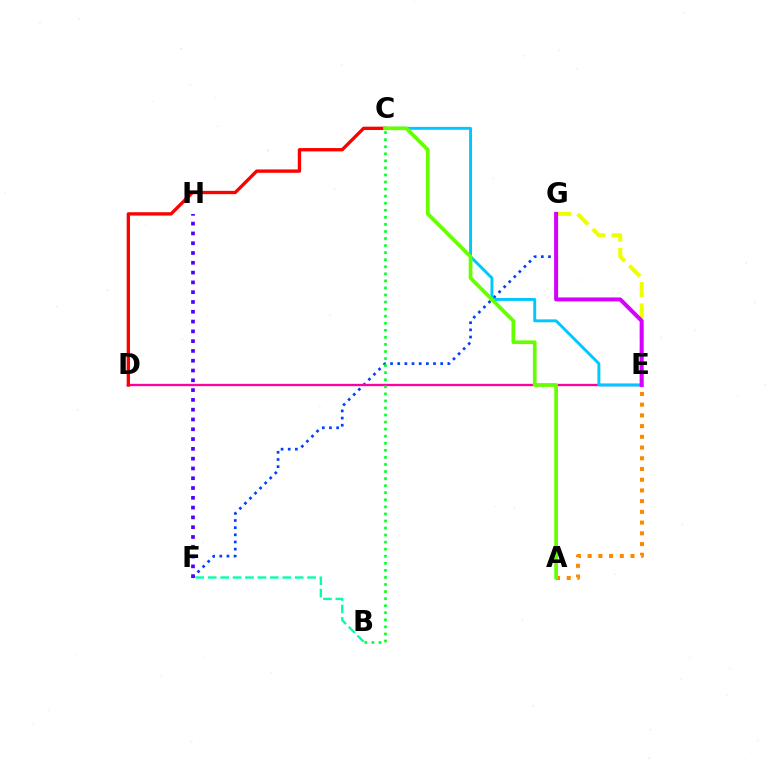{('B', 'F'): [{'color': '#00ffaf', 'line_style': 'dashed', 'thickness': 1.69}], ('F', 'G'): [{'color': '#003fff', 'line_style': 'dotted', 'thickness': 1.94}], ('A', 'E'): [{'color': '#ff8800', 'line_style': 'dotted', 'thickness': 2.91}], ('D', 'E'): [{'color': '#ff00a0', 'line_style': 'solid', 'thickness': 1.67}], ('E', 'G'): [{'color': '#eeff00', 'line_style': 'dashed', 'thickness': 2.91}, {'color': '#d600ff', 'line_style': 'solid', 'thickness': 2.87}], ('C', 'E'): [{'color': '#00c7ff', 'line_style': 'solid', 'thickness': 2.1}], ('F', 'H'): [{'color': '#4f00ff', 'line_style': 'dotted', 'thickness': 2.66}], ('C', 'D'): [{'color': '#ff0000', 'line_style': 'solid', 'thickness': 2.4}], ('B', 'C'): [{'color': '#00ff27', 'line_style': 'dotted', 'thickness': 1.92}], ('A', 'C'): [{'color': '#66ff00', 'line_style': 'solid', 'thickness': 2.67}]}